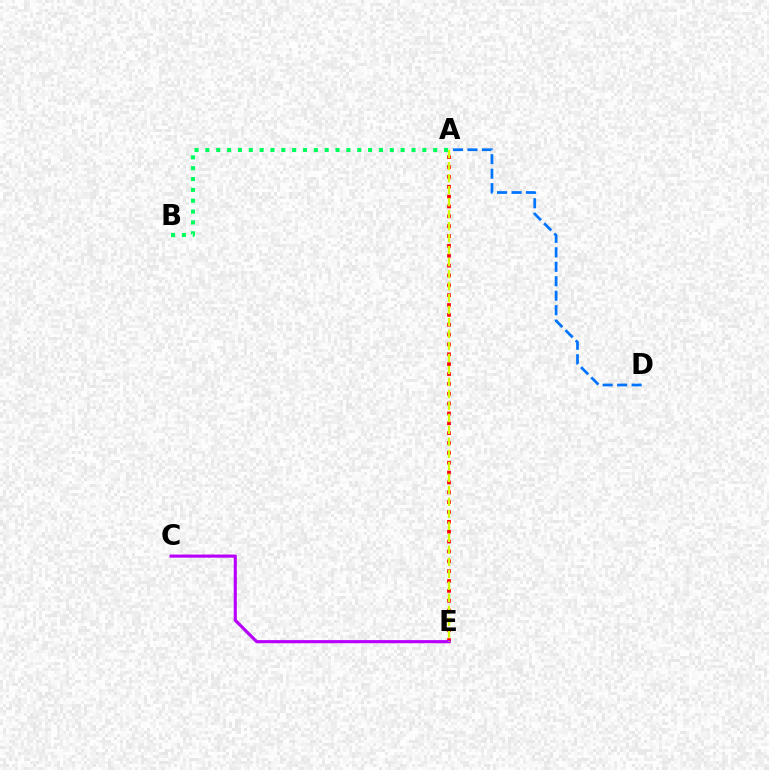{('A', 'E'): [{'color': '#ff0000', 'line_style': 'dotted', 'thickness': 2.68}, {'color': '#d1ff00', 'line_style': 'dashed', 'thickness': 1.63}], ('C', 'E'): [{'color': '#b900ff', 'line_style': 'solid', 'thickness': 2.26}], ('A', 'B'): [{'color': '#00ff5c', 'line_style': 'dotted', 'thickness': 2.95}], ('A', 'D'): [{'color': '#0074ff', 'line_style': 'dashed', 'thickness': 1.97}]}